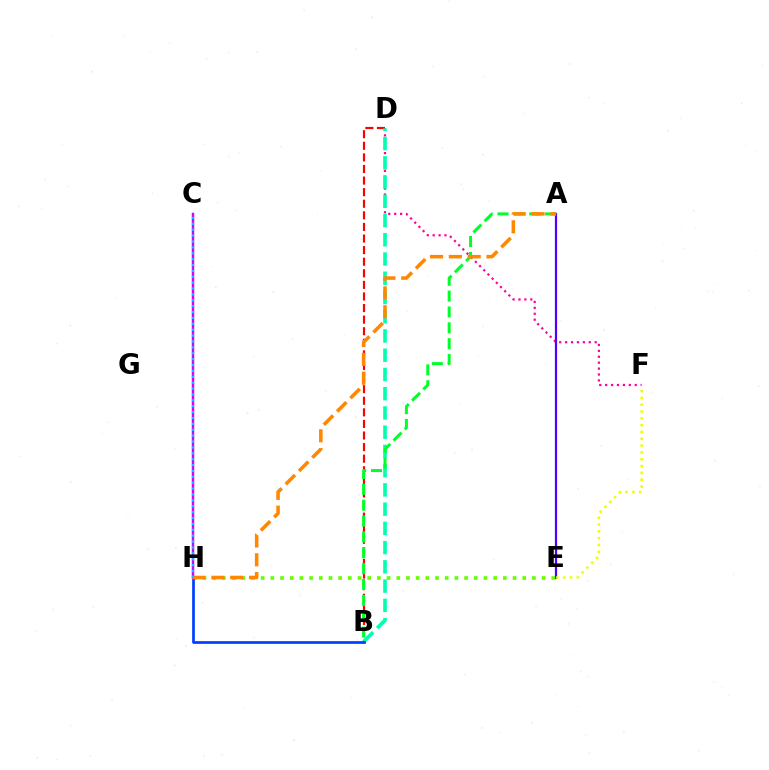{('D', 'F'): [{'color': '#ff00a0', 'line_style': 'dotted', 'thickness': 1.61}], ('B', 'D'): [{'color': '#ff0000', 'line_style': 'dashed', 'thickness': 1.57}, {'color': '#00ffaf', 'line_style': 'dashed', 'thickness': 2.61}], ('A', 'E'): [{'color': '#4f00ff', 'line_style': 'solid', 'thickness': 1.61}], ('E', 'H'): [{'color': '#66ff00', 'line_style': 'dotted', 'thickness': 2.63}], ('A', 'B'): [{'color': '#00ff27', 'line_style': 'dashed', 'thickness': 2.15}], ('B', 'H'): [{'color': '#003fff', 'line_style': 'solid', 'thickness': 1.95}], ('C', 'H'): [{'color': '#d600ff', 'line_style': 'solid', 'thickness': 1.78}, {'color': '#00c7ff', 'line_style': 'dotted', 'thickness': 1.6}], ('A', 'H'): [{'color': '#ff8800', 'line_style': 'dashed', 'thickness': 2.56}], ('E', 'F'): [{'color': '#eeff00', 'line_style': 'dotted', 'thickness': 1.85}]}